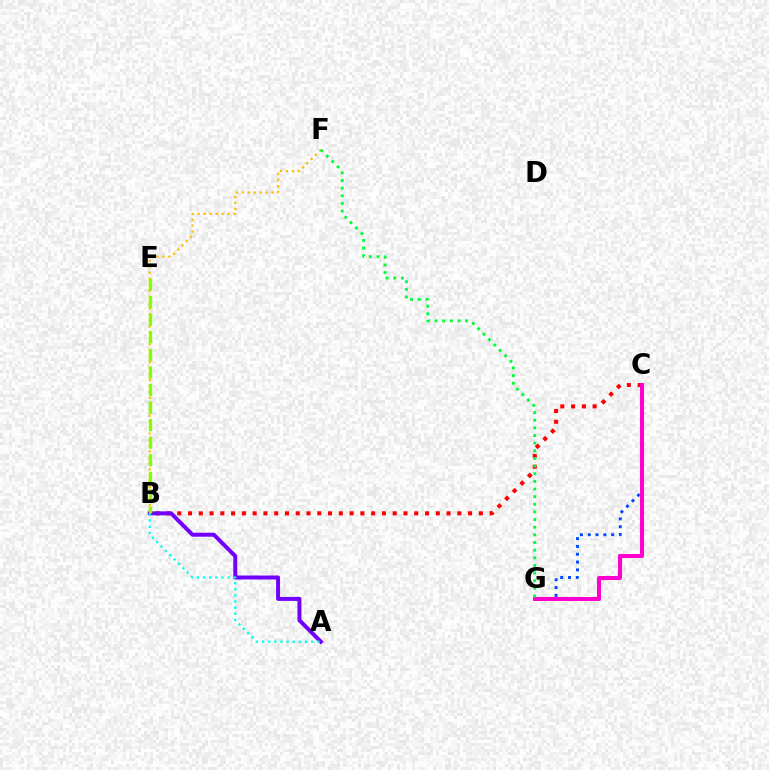{('B', 'C'): [{'color': '#ff0000', 'line_style': 'dotted', 'thickness': 2.93}], ('C', 'G'): [{'color': '#004bff', 'line_style': 'dotted', 'thickness': 2.12}, {'color': '#ff00cf', 'line_style': 'solid', 'thickness': 2.9}], ('A', 'B'): [{'color': '#7200ff', 'line_style': 'solid', 'thickness': 2.86}, {'color': '#00fff6', 'line_style': 'dotted', 'thickness': 1.67}], ('B', 'F'): [{'color': '#ffbd00', 'line_style': 'dotted', 'thickness': 1.62}], ('B', 'E'): [{'color': '#84ff00', 'line_style': 'dashed', 'thickness': 2.39}], ('F', 'G'): [{'color': '#00ff39', 'line_style': 'dotted', 'thickness': 2.08}]}